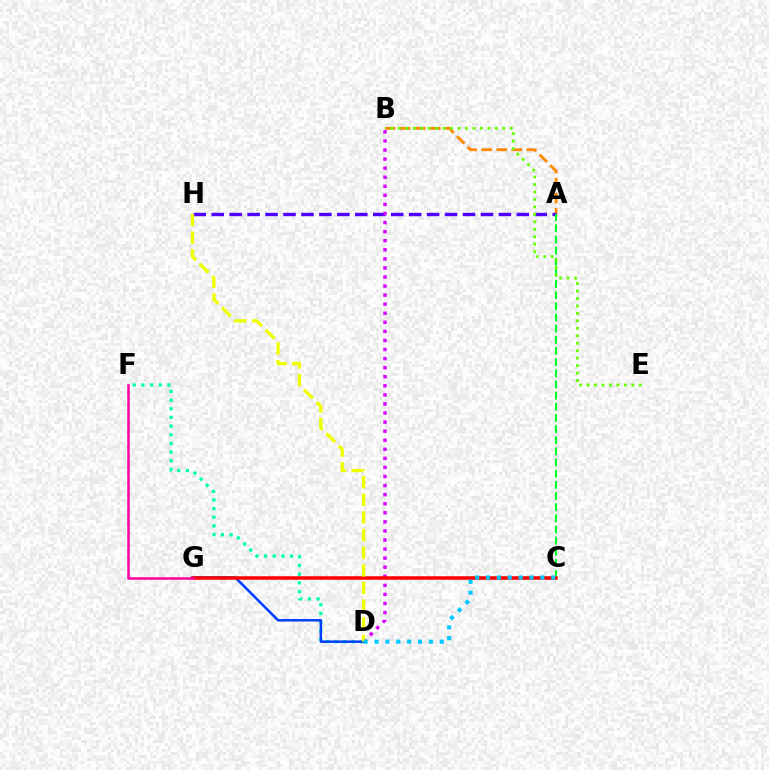{('A', 'B'): [{'color': '#ff8800', 'line_style': 'dashed', 'thickness': 2.04}], ('D', 'F'): [{'color': '#00ffaf', 'line_style': 'dotted', 'thickness': 2.35}], ('A', 'H'): [{'color': '#4f00ff', 'line_style': 'dashed', 'thickness': 2.44}], ('D', 'G'): [{'color': '#003fff', 'line_style': 'solid', 'thickness': 1.8}], ('B', 'D'): [{'color': '#d600ff', 'line_style': 'dotted', 'thickness': 2.46}], ('A', 'C'): [{'color': '#00ff27', 'line_style': 'dashed', 'thickness': 1.52}], ('C', 'G'): [{'color': '#ff0000', 'line_style': 'solid', 'thickness': 2.54}], ('F', 'G'): [{'color': '#ff00a0', 'line_style': 'solid', 'thickness': 1.81}], ('B', 'E'): [{'color': '#66ff00', 'line_style': 'dotted', 'thickness': 2.03}], ('D', 'H'): [{'color': '#eeff00', 'line_style': 'dashed', 'thickness': 2.4}], ('C', 'D'): [{'color': '#00c7ff', 'line_style': 'dotted', 'thickness': 2.95}]}